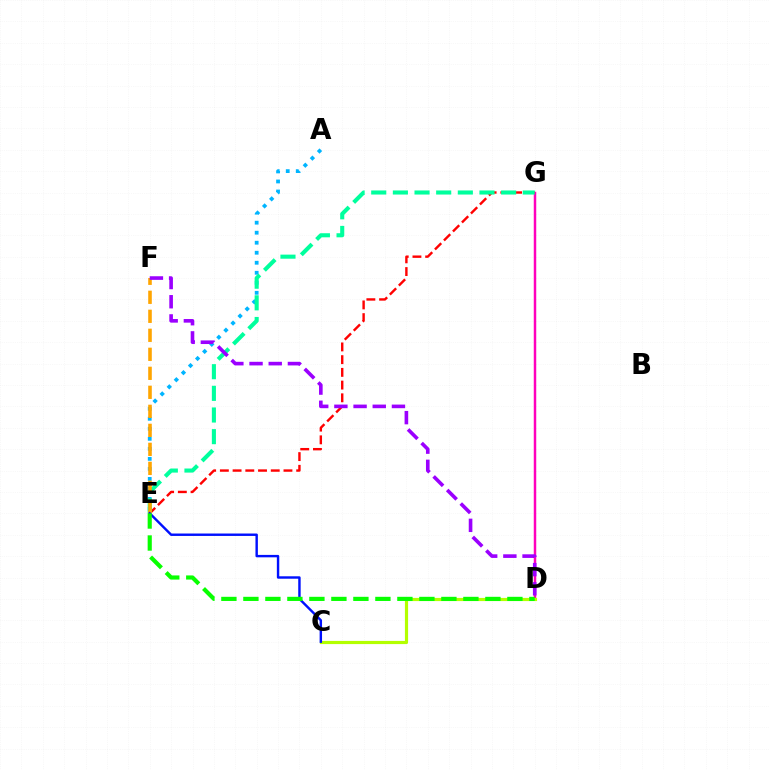{('D', 'G'): [{'color': '#ff00bd', 'line_style': 'solid', 'thickness': 1.78}], ('A', 'E'): [{'color': '#00b5ff', 'line_style': 'dotted', 'thickness': 2.72}], ('E', 'G'): [{'color': '#ff0000', 'line_style': 'dashed', 'thickness': 1.73}, {'color': '#00ff9d', 'line_style': 'dashed', 'thickness': 2.94}], ('C', 'D'): [{'color': '#b3ff00', 'line_style': 'solid', 'thickness': 2.29}], ('E', 'F'): [{'color': '#ffa500', 'line_style': 'dashed', 'thickness': 2.58}], ('D', 'F'): [{'color': '#9b00ff', 'line_style': 'dashed', 'thickness': 2.61}], ('C', 'E'): [{'color': '#0010ff', 'line_style': 'solid', 'thickness': 1.74}], ('D', 'E'): [{'color': '#08ff00', 'line_style': 'dashed', 'thickness': 2.99}]}